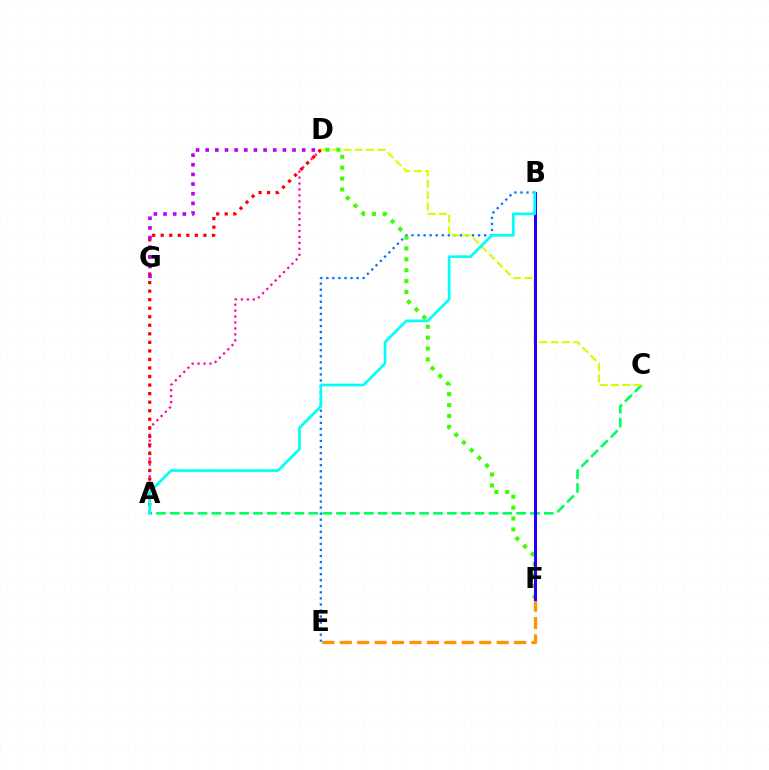{('B', 'E'): [{'color': '#0074ff', 'line_style': 'dotted', 'thickness': 1.64}], ('E', 'F'): [{'color': '#ff9400', 'line_style': 'dashed', 'thickness': 2.37}], ('A', 'D'): [{'color': '#ff00ac', 'line_style': 'dotted', 'thickness': 1.61}, {'color': '#ff0000', 'line_style': 'dotted', 'thickness': 2.32}], ('A', 'C'): [{'color': '#00ff5c', 'line_style': 'dashed', 'thickness': 1.88}], ('C', 'D'): [{'color': '#d1ff00', 'line_style': 'dashed', 'thickness': 1.54}], ('D', 'G'): [{'color': '#b900ff', 'line_style': 'dotted', 'thickness': 2.62}], ('D', 'F'): [{'color': '#3dff00', 'line_style': 'dotted', 'thickness': 2.96}], ('B', 'F'): [{'color': '#2500ff', 'line_style': 'solid', 'thickness': 2.2}], ('A', 'B'): [{'color': '#00fff6', 'line_style': 'solid', 'thickness': 1.94}]}